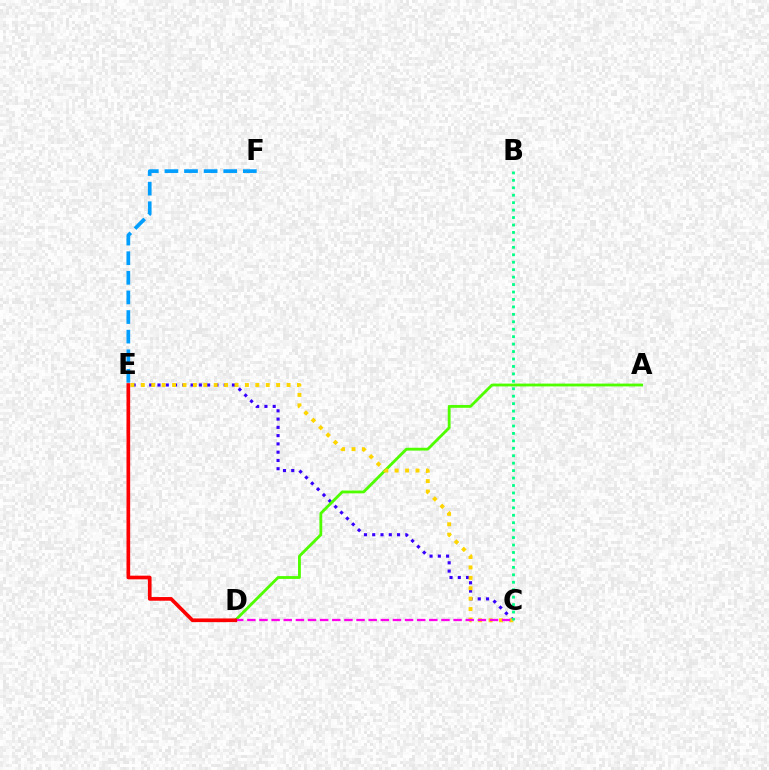{('C', 'E'): [{'color': '#3700ff', 'line_style': 'dotted', 'thickness': 2.25}, {'color': '#ffd500', 'line_style': 'dotted', 'thickness': 2.83}], ('A', 'D'): [{'color': '#4fff00', 'line_style': 'solid', 'thickness': 2.03}], ('E', 'F'): [{'color': '#009eff', 'line_style': 'dashed', 'thickness': 2.66}], ('C', 'D'): [{'color': '#ff00ed', 'line_style': 'dashed', 'thickness': 1.65}], ('D', 'E'): [{'color': '#ff0000', 'line_style': 'solid', 'thickness': 2.65}], ('B', 'C'): [{'color': '#00ff86', 'line_style': 'dotted', 'thickness': 2.02}]}